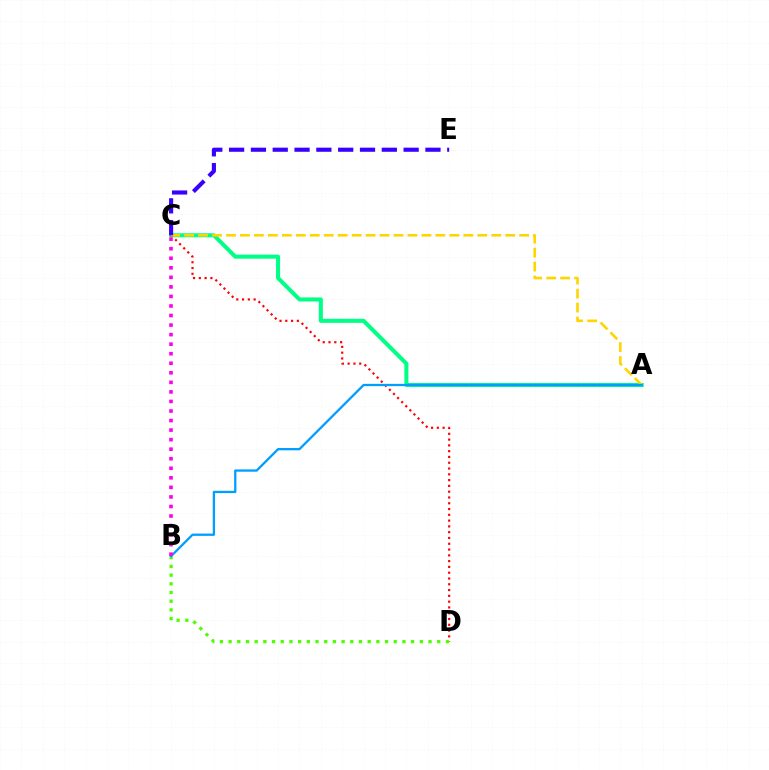{('A', 'C'): [{'color': '#00ff86', 'line_style': 'solid', 'thickness': 2.91}, {'color': '#ffd500', 'line_style': 'dashed', 'thickness': 1.9}], ('C', 'D'): [{'color': '#ff0000', 'line_style': 'dotted', 'thickness': 1.57}], ('B', 'D'): [{'color': '#4fff00', 'line_style': 'dotted', 'thickness': 2.36}], ('A', 'B'): [{'color': '#009eff', 'line_style': 'solid', 'thickness': 1.65}], ('B', 'C'): [{'color': '#ff00ed', 'line_style': 'dotted', 'thickness': 2.59}], ('C', 'E'): [{'color': '#3700ff', 'line_style': 'dashed', 'thickness': 2.96}]}